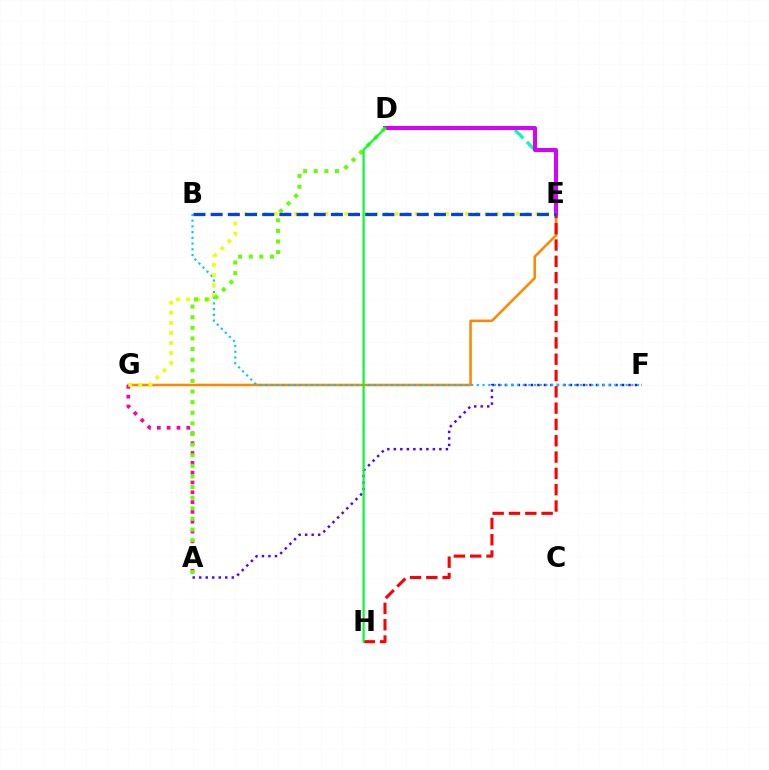{('E', 'G'): [{'color': '#ff8800', 'line_style': 'solid', 'thickness': 1.84}, {'color': '#eeff00', 'line_style': 'dotted', 'thickness': 2.73}], ('E', 'H'): [{'color': '#ff0000', 'line_style': 'dashed', 'thickness': 2.22}], ('A', 'F'): [{'color': '#4f00ff', 'line_style': 'dotted', 'thickness': 1.77}], ('B', 'F'): [{'color': '#00c7ff', 'line_style': 'dotted', 'thickness': 1.55}], ('A', 'G'): [{'color': '#ff00a0', 'line_style': 'dotted', 'thickness': 2.67}], ('D', 'E'): [{'color': '#00ffaf', 'line_style': 'dashed', 'thickness': 2.3}, {'color': '#d600ff', 'line_style': 'solid', 'thickness': 2.87}], ('A', 'D'): [{'color': '#66ff00', 'line_style': 'dotted', 'thickness': 2.89}], ('D', 'H'): [{'color': '#00ff27', 'line_style': 'solid', 'thickness': 1.55}], ('B', 'E'): [{'color': '#003fff', 'line_style': 'dashed', 'thickness': 2.33}]}